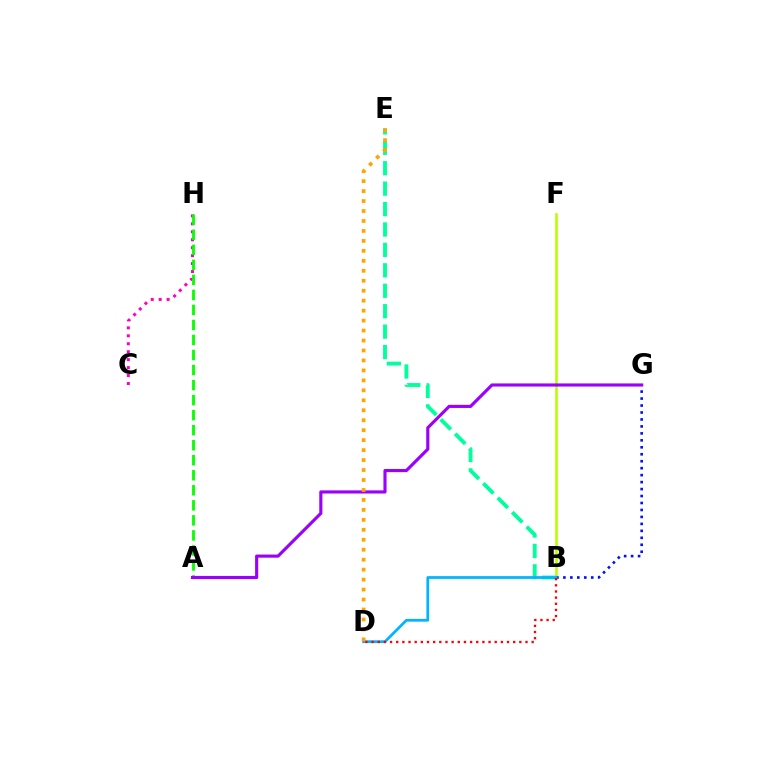{('B', 'F'): [{'color': '#b3ff00', 'line_style': 'solid', 'thickness': 1.84}], ('C', 'H'): [{'color': '#ff00bd', 'line_style': 'dotted', 'thickness': 2.16}], ('B', 'G'): [{'color': '#0010ff', 'line_style': 'dotted', 'thickness': 1.89}], ('A', 'H'): [{'color': '#08ff00', 'line_style': 'dashed', 'thickness': 2.04}], ('A', 'G'): [{'color': '#9b00ff', 'line_style': 'solid', 'thickness': 2.26}], ('B', 'E'): [{'color': '#00ff9d', 'line_style': 'dashed', 'thickness': 2.77}], ('B', 'D'): [{'color': '#00b5ff', 'line_style': 'solid', 'thickness': 1.98}, {'color': '#ff0000', 'line_style': 'dotted', 'thickness': 1.67}], ('D', 'E'): [{'color': '#ffa500', 'line_style': 'dotted', 'thickness': 2.71}]}